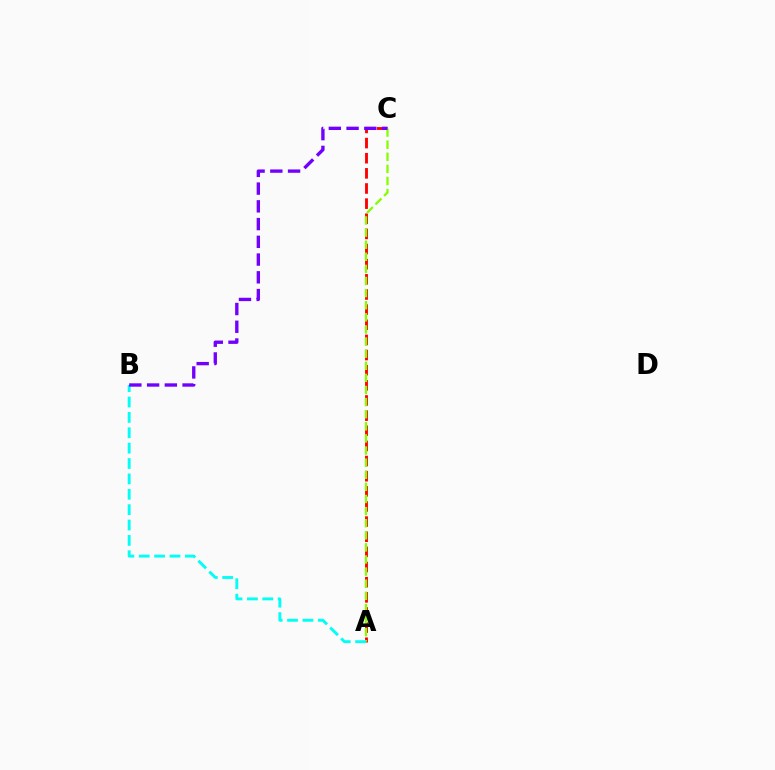{('A', 'C'): [{'color': '#ff0000', 'line_style': 'dashed', 'thickness': 2.06}, {'color': '#84ff00', 'line_style': 'dashed', 'thickness': 1.64}], ('A', 'B'): [{'color': '#00fff6', 'line_style': 'dashed', 'thickness': 2.09}], ('B', 'C'): [{'color': '#7200ff', 'line_style': 'dashed', 'thickness': 2.41}]}